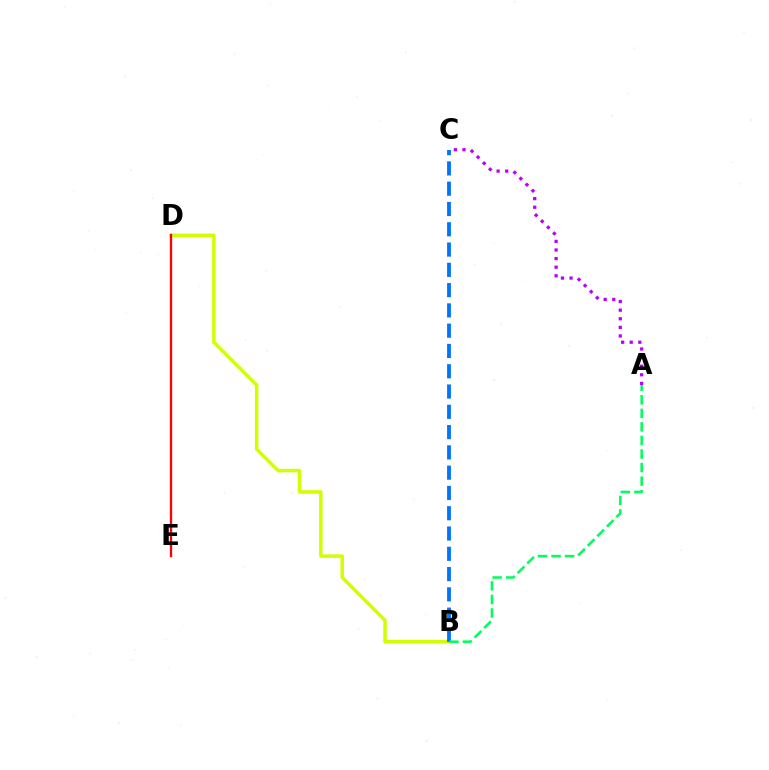{('A', 'C'): [{'color': '#b900ff', 'line_style': 'dotted', 'thickness': 2.34}], ('B', 'D'): [{'color': '#d1ff00', 'line_style': 'solid', 'thickness': 2.5}], ('B', 'C'): [{'color': '#0074ff', 'line_style': 'dashed', 'thickness': 2.76}], ('A', 'B'): [{'color': '#00ff5c', 'line_style': 'dashed', 'thickness': 1.84}], ('D', 'E'): [{'color': '#ff0000', 'line_style': 'solid', 'thickness': 1.67}]}